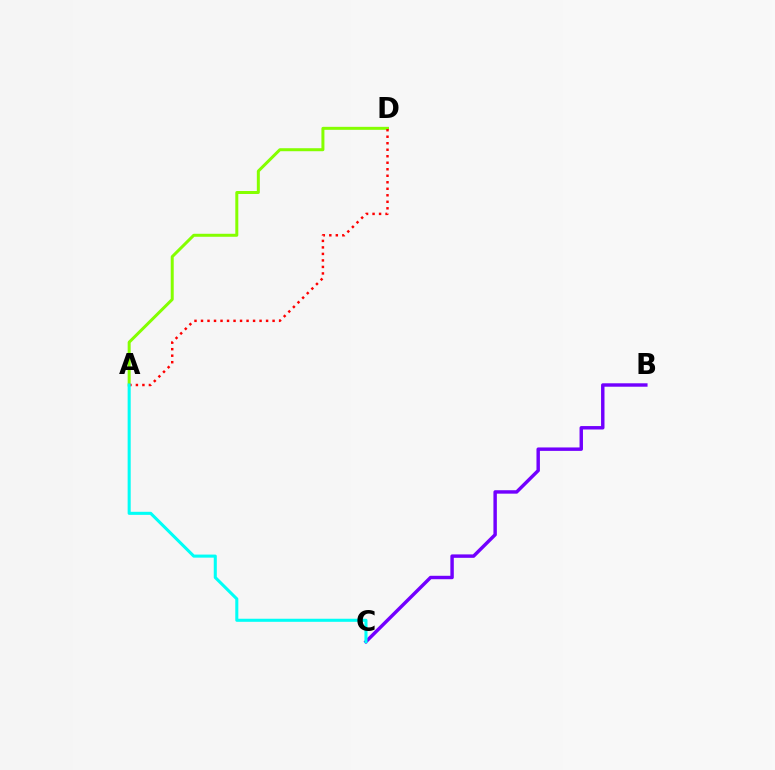{('B', 'C'): [{'color': '#7200ff', 'line_style': 'solid', 'thickness': 2.47}], ('A', 'D'): [{'color': '#84ff00', 'line_style': 'solid', 'thickness': 2.16}, {'color': '#ff0000', 'line_style': 'dotted', 'thickness': 1.77}], ('A', 'C'): [{'color': '#00fff6', 'line_style': 'solid', 'thickness': 2.21}]}